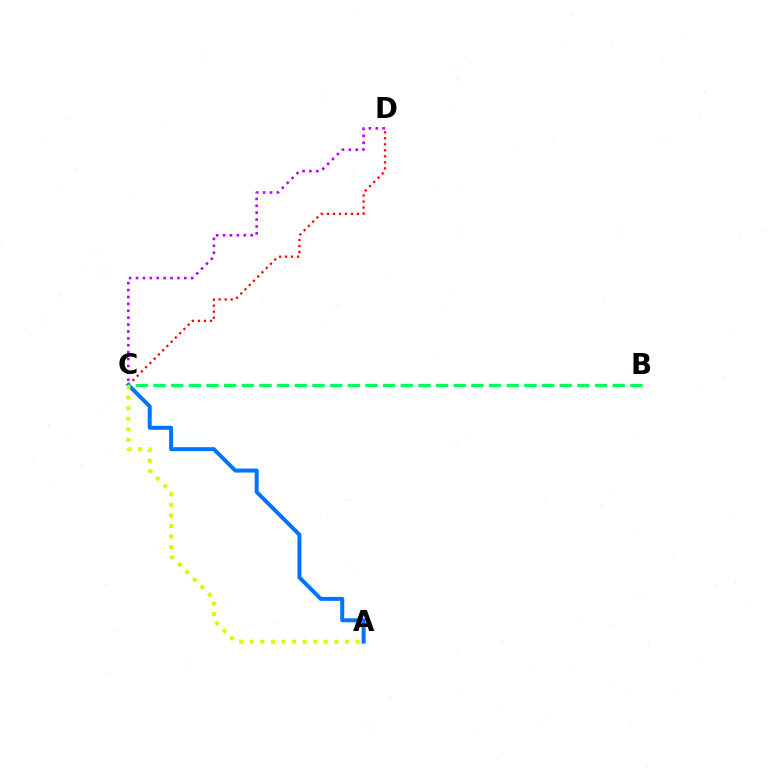{('C', 'D'): [{'color': '#ff0000', 'line_style': 'dotted', 'thickness': 1.63}, {'color': '#b900ff', 'line_style': 'dotted', 'thickness': 1.87}], ('A', 'C'): [{'color': '#0074ff', 'line_style': 'solid', 'thickness': 2.86}, {'color': '#d1ff00', 'line_style': 'dotted', 'thickness': 2.87}], ('B', 'C'): [{'color': '#00ff5c', 'line_style': 'dashed', 'thickness': 2.4}]}